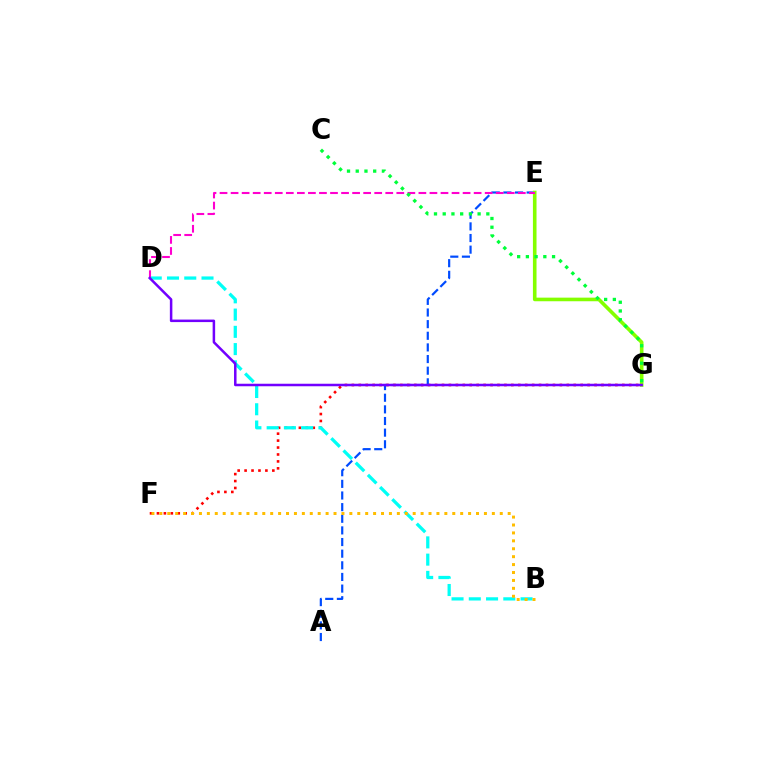{('F', 'G'): [{'color': '#ff0000', 'line_style': 'dotted', 'thickness': 1.88}], ('B', 'D'): [{'color': '#00fff6', 'line_style': 'dashed', 'thickness': 2.34}], ('A', 'E'): [{'color': '#004bff', 'line_style': 'dashed', 'thickness': 1.58}], ('E', 'G'): [{'color': '#84ff00', 'line_style': 'solid', 'thickness': 2.6}], ('B', 'F'): [{'color': '#ffbd00', 'line_style': 'dotted', 'thickness': 2.15}], ('D', 'E'): [{'color': '#ff00cf', 'line_style': 'dashed', 'thickness': 1.5}], ('C', 'G'): [{'color': '#00ff39', 'line_style': 'dotted', 'thickness': 2.37}], ('D', 'G'): [{'color': '#7200ff', 'line_style': 'solid', 'thickness': 1.81}]}